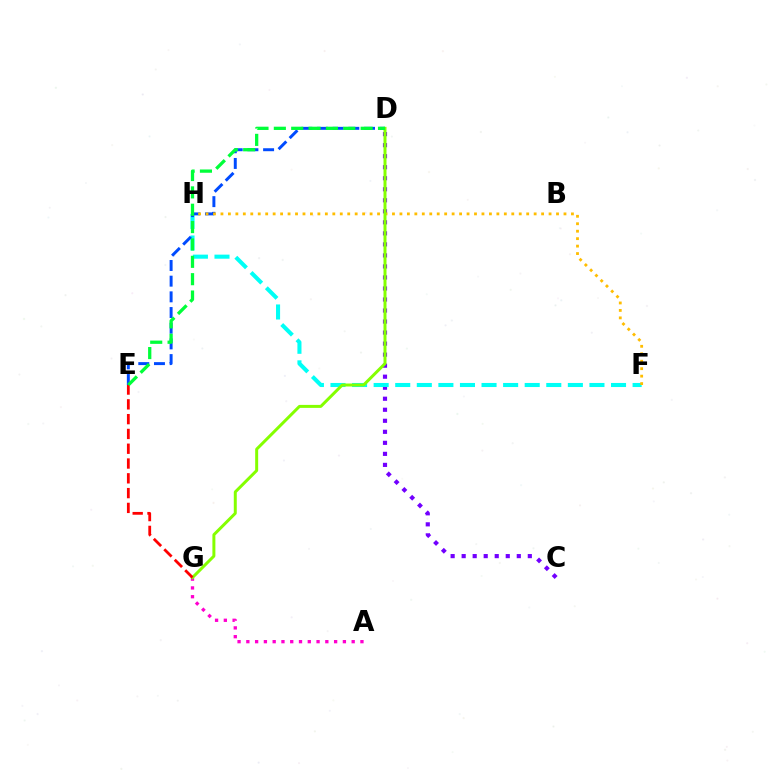{('C', 'D'): [{'color': '#7200ff', 'line_style': 'dotted', 'thickness': 3.0}], ('F', 'H'): [{'color': '#00fff6', 'line_style': 'dashed', 'thickness': 2.93}, {'color': '#ffbd00', 'line_style': 'dotted', 'thickness': 2.03}], ('D', 'E'): [{'color': '#004bff', 'line_style': 'dashed', 'thickness': 2.13}, {'color': '#00ff39', 'line_style': 'dashed', 'thickness': 2.36}], ('A', 'G'): [{'color': '#ff00cf', 'line_style': 'dotted', 'thickness': 2.38}], ('D', 'G'): [{'color': '#84ff00', 'line_style': 'solid', 'thickness': 2.15}], ('E', 'G'): [{'color': '#ff0000', 'line_style': 'dashed', 'thickness': 2.01}]}